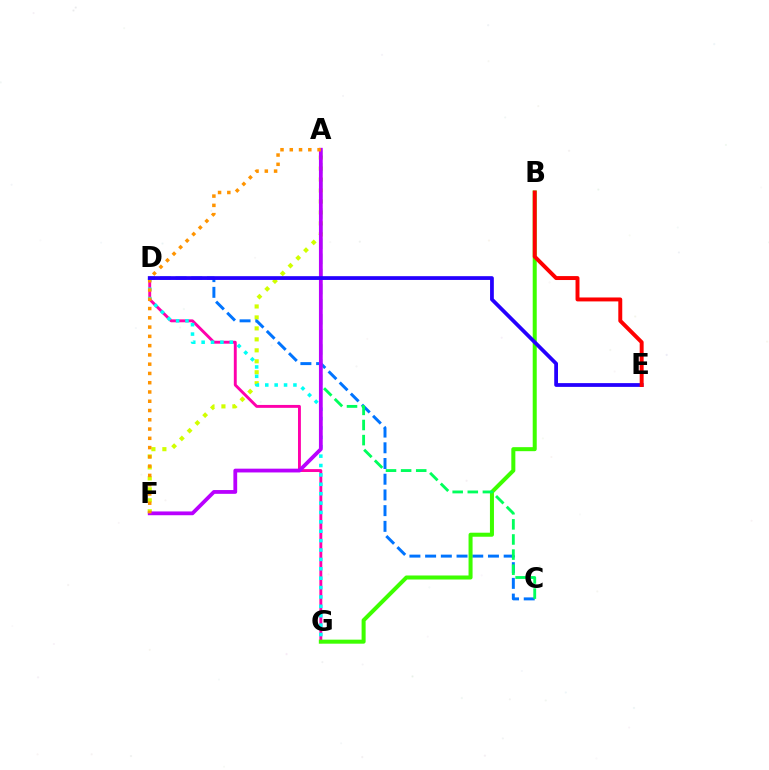{('D', 'G'): [{'color': '#ff00ac', 'line_style': 'solid', 'thickness': 2.09}, {'color': '#00fff6', 'line_style': 'dotted', 'thickness': 2.55}], ('A', 'F'): [{'color': '#d1ff00', 'line_style': 'dotted', 'thickness': 2.98}, {'color': '#b900ff', 'line_style': 'solid', 'thickness': 2.73}, {'color': '#ff9400', 'line_style': 'dotted', 'thickness': 2.52}], ('C', 'D'): [{'color': '#0074ff', 'line_style': 'dashed', 'thickness': 2.13}], ('B', 'G'): [{'color': '#3dff00', 'line_style': 'solid', 'thickness': 2.9}], ('A', 'C'): [{'color': '#00ff5c', 'line_style': 'dashed', 'thickness': 2.05}], ('D', 'E'): [{'color': '#2500ff', 'line_style': 'solid', 'thickness': 2.71}], ('B', 'E'): [{'color': '#ff0000', 'line_style': 'solid', 'thickness': 2.84}]}